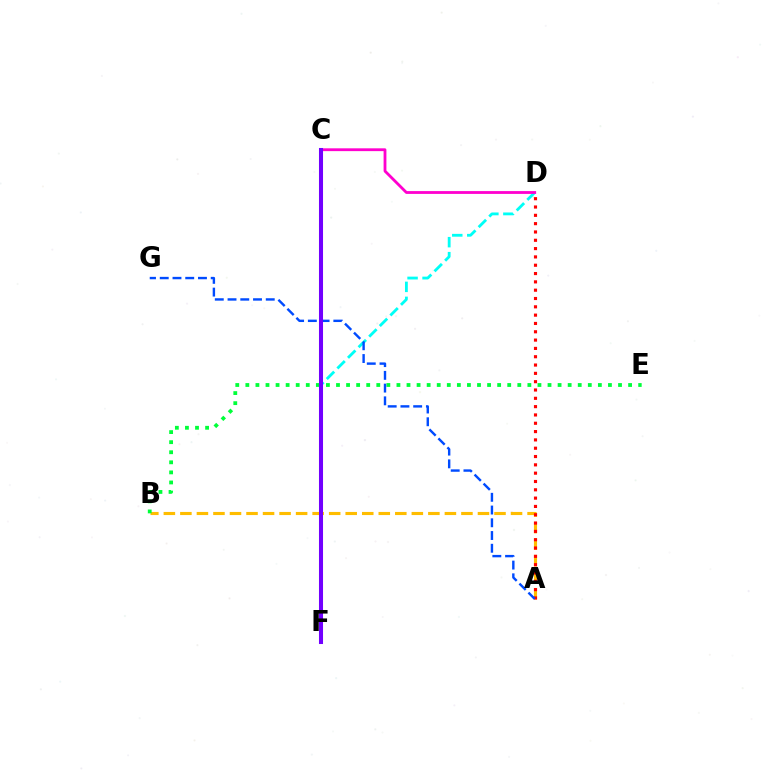{('D', 'F'): [{'color': '#00fff6', 'line_style': 'dashed', 'thickness': 2.04}], ('C', 'D'): [{'color': '#ff00cf', 'line_style': 'solid', 'thickness': 2.02}], ('C', 'F'): [{'color': '#84ff00', 'line_style': 'dotted', 'thickness': 2.89}, {'color': '#7200ff', 'line_style': 'solid', 'thickness': 2.91}], ('A', 'B'): [{'color': '#ffbd00', 'line_style': 'dashed', 'thickness': 2.25}], ('B', 'E'): [{'color': '#00ff39', 'line_style': 'dotted', 'thickness': 2.74}], ('A', 'D'): [{'color': '#ff0000', 'line_style': 'dotted', 'thickness': 2.26}], ('A', 'G'): [{'color': '#004bff', 'line_style': 'dashed', 'thickness': 1.73}]}